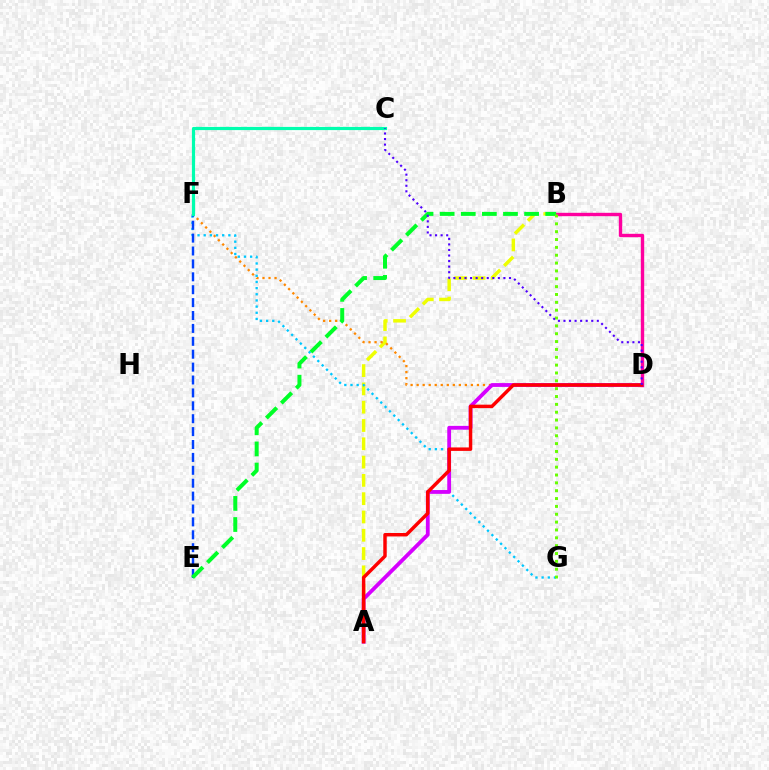{('A', 'B'): [{'color': '#eeff00', 'line_style': 'dashed', 'thickness': 2.49}], ('D', 'F'): [{'color': '#ff8800', 'line_style': 'dotted', 'thickness': 1.64}], ('B', 'D'): [{'color': '#ff00a0', 'line_style': 'solid', 'thickness': 2.43}], ('F', 'G'): [{'color': '#00c7ff', 'line_style': 'dotted', 'thickness': 1.68}], ('A', 'D'): [{'color': '#d600ff', 'line_style': 'solid', 'thickness': 2.74}, {'color': '#ff0000', 'line_style': 'solid', 'thickness': 2.49}], ('E', 'F'): [{'color': '#003fff', 'line_style': 'dashed', 'thickness': 1.75}], ('B', 'E'): [{'color': '#00ff27', 'line_style': 'dashed', 'thickness': 2.87}], ('B', 'G'): [{'color': '#66ff00', 'line_style': 'dotted', 'thickness': 2.13}], ('C', 'F'): [{'color': '#00ffaf', 'line_style': 'solid', 'thickness': 2.3}], ('C', 'D'): [{'color': '#4f00ff', 'line_style': 'dotted', 'thickness': 1.51}]}